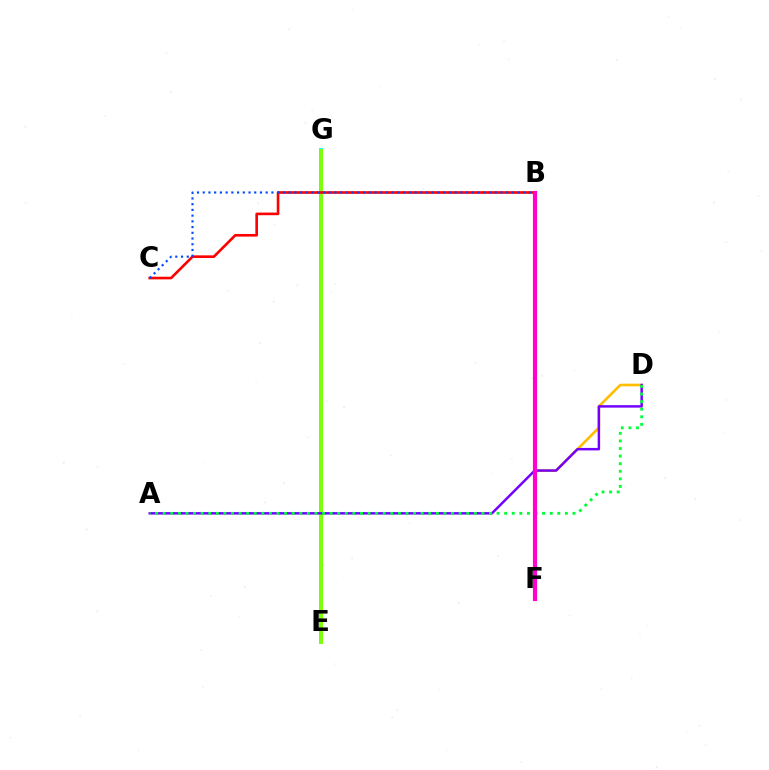{('D', 'F'): [{'color': '#ffbd00', 'line_style': 'solid', 'thickness': 1.88}], ('E', 'G'): [{'color': '#00fff6', 'line_style': 'solid', 'thickness': 2.75}, {'color': '#84ff00', 'line_style': 'solid', 'thickness': 2.09}], ('A', 'D'): [{'color': '#7200ff', 'line_style': 'solid', 'thickness': 1.78}, {'color': '#00ff39', 'line_style': 'dotted', 'thickness': 2.06}], ('B', 'C'): [{'color': '#ff0000', 'line_style': 'solid', 'thickness': 1.89}, {'color': '#004bff', 'line_style': 'dotted', 'thickness': 1.56}], ('B', 'F'): [{'color': '#ff00cf', 'line_style': 'solid', 'thickness': 2.99}]}